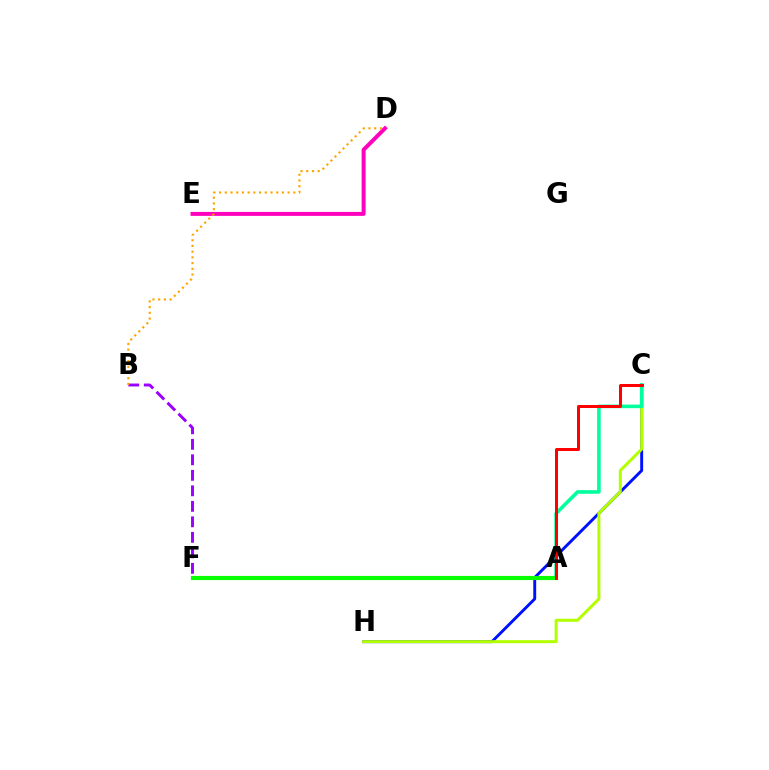{('B', 'F'): [{'color': '#9b00ff', 'line_style': 'dashed', 'thickness': 2.11}], ('A', 'F'): [{'color': '#00b5ff', 'line_style': 'solid', 'thickness': 1.92}, {'color': '#08ff00', 'line_style': 'solid', 'thickness': 2.98}], ('C', 'H'): [{'color': '#0010ff', 'line_style': 'solid', 'thickness': 2.1}, {'color': '#b3ff00', 'line_style': 'solid', 'thickness': 2.16}], ('D', 'E'): [{'color': '#ff00bd', 'line_style': 'solid', 'thickness': 2.86}], ('A', 'C'): [{'color': '#00ff9d', 'line_style': 'solid', 'thickness': 2.58}, {'color': '#ff0000', 'line_style': 'solid', 'thickness': 2.16}], ('B', 'D'): [{'color': '#ffa500', 'line_style': 'dotted', 'thickness': 1.55}]}